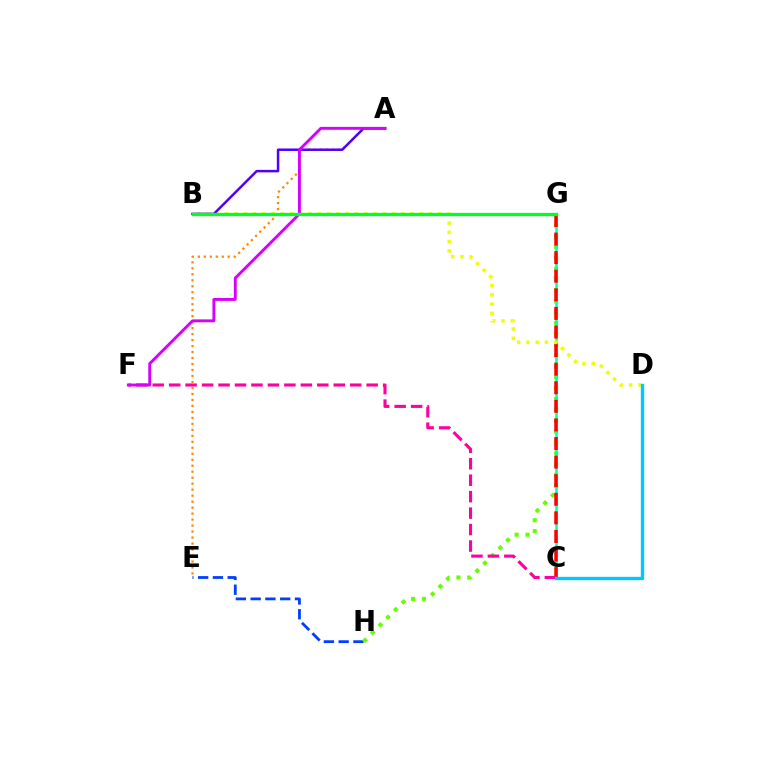{('E', 'H'): [{'color': '#003fff', 'line_style': 'dashed', 'thickness': 2.01}], ('G', 'H'): [{'color': '#66ff00', 'line_style': 'dotted', 'thickness': 2.95}], ('C', 'G'): [{'color': '#00ffaf', 'line_style': 'solid', 'thickness': 1.81}, {'color': '#ff0000', 'line_style': 'dashed', 'thickness': 2.52}], ('A', 'E'): [{'color': '#ff8800', 'line_style': 'dotted', 'thickness': 1.63}], ('B', 'D'): [{'color': '#eeff00', 'line_style': 'dotted', 'thickness': 2.52}], ('A', 'B'): [{'color': '#4f00ff', 'line_style': 'solid', 'thickness': 1.79}], ('C', 'F'): [{'color': '#ff00a0', 'line_style': 'dashed', 'thickness': 2.24}], ('A', 'F'): [{'color': '#d600ff', 'line_style': 'solid', 'thickness': 2.08}], ('C', 'D'): [{'color': '#00c7ff', 'line_style': 'solid', 'thickness': 2.41}], ('B', 'G'): [{'color': '#00ff27', 'line_style': 'solid', 'thickness': 2.39}]}